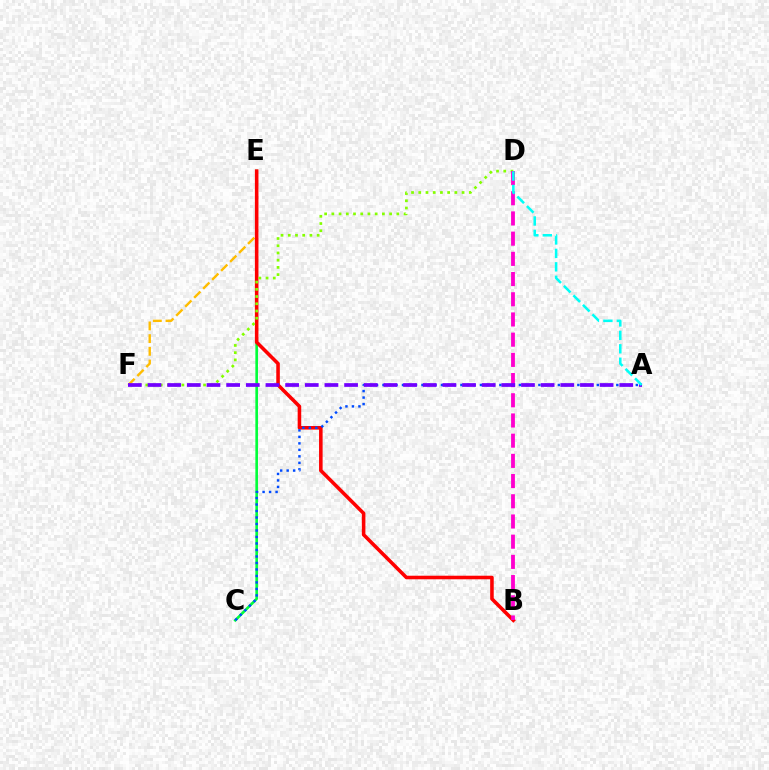{('E', 'F'): [{'color': '#ffbd00', 'line_style': 'dashed', 'thickness': 1.73}], ('C', 'E'): [{'color': '#00ff39', 'line_style': 'solid', 'thickness': 1.89}], ('B', 'E'): [{'color': '#ff0000', 'line_style': 'solid', 'thickness': 2.57}], ('A', 'C'): [{'color': '#004bff', 'line_style': 'dotted', 'thickness': 1.76}], ('D', 'F'): [{'color': '#84ff00', 'line_style': 'dotted', 'thickness': 1.96}], ('B', 'D'): [{'color': '#ff00cf', 'line_style': 'dashed', 'thickness': 2.74}], ('A', 'F'): [{'color': '#7200ff', 'line_style': 'dashed', 'thickness': 2.67}], ('A', 'D'): [{'color': '#00fff6', 'line_style': 'dashed', 'thickness': 1.83}]}